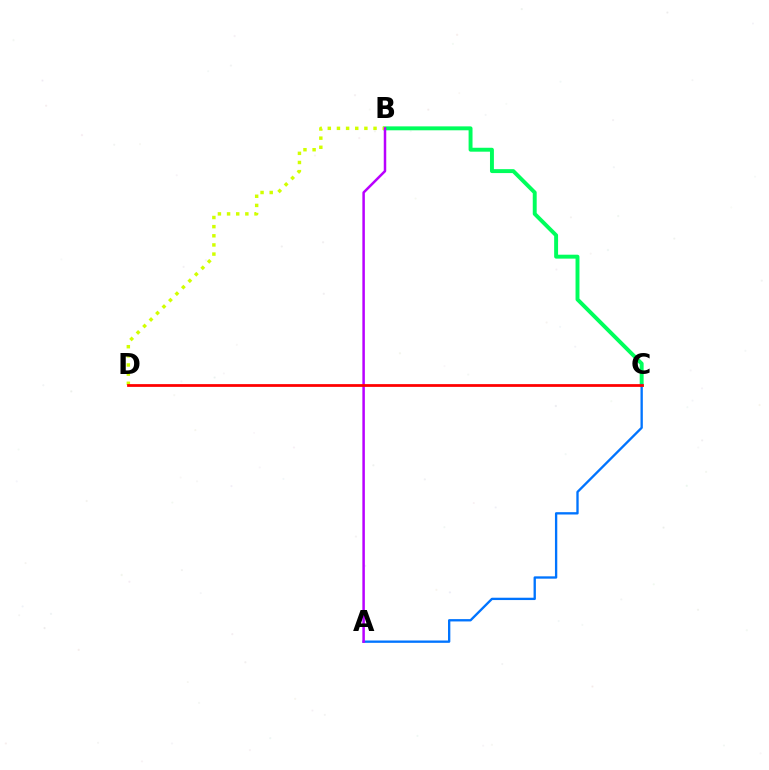{('B', 'C'): [{'color': '#00ff5c', 'line_style': 'solid', 'thickness': 2.83}], ('B', 'D'): [{'color': '#d1ff00', 'line_style': 'dotted', 'thickness': 2.48}], ('A', 'C'): [{'color': '#0074ff', 'line_style': 'solid', 'thickness': 1.68}], ('A', 'B'): [{'color': '#b900ff', 'line_style': 'solid', 'thickness': 1.8}], ('C', 'D'): [{'color': '#ff0000', 'line_style': 'solid', 'thickness': 1.99}]}